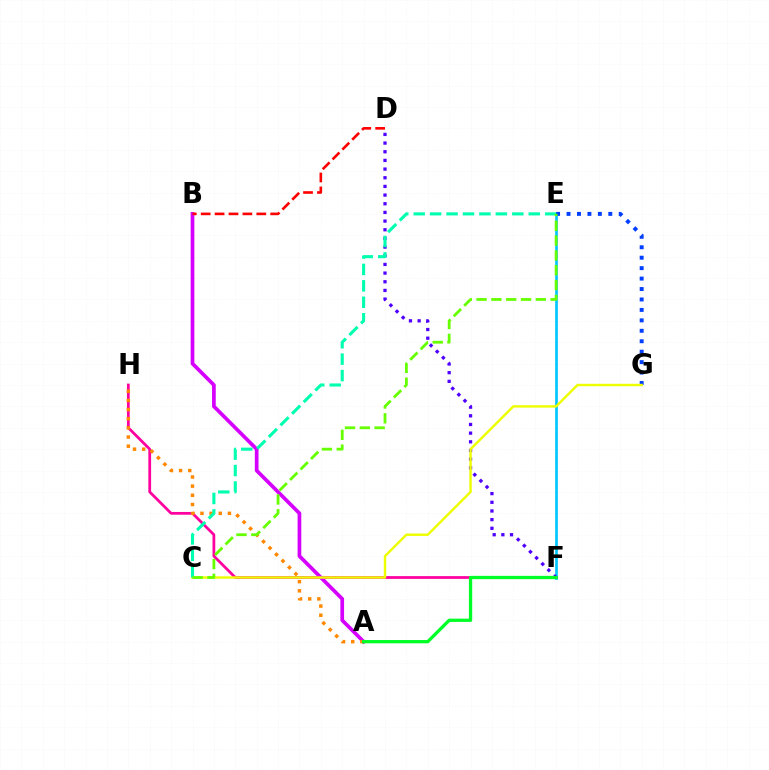{('E', 'F'): [{'color': '#00c7ff', 'line_style': 'solid', 'thickness': 1.93}], ('E', 'G'): [{'color': '#003fff', 'line_style': 'dotted', 'thickness': 2.84}], ('F', 'H'): [{'color': '#ff00a0', 'line_style': 'solid', 'thickness': 1.98}], ('A', 'B'): [{'color': '#d600ff', 'line_style': 'solid', 'thickness': 2.67}], ('A', 'H'): [{'color': '#ff8800', 'line_style': 'dotted', 'thickness': 2.49}], ('D', 'F'): [{'color': '#4f00ff', 'line_style': 'dotted', 'thickness': 2.35}], ('C', 'G'): [{'color': '#eeff00', 'line_style': 'solid', 'thickness': 1.74}], ('B', 'D'): [{'color': '#ff0000', 'line_style': 'dashed', 'thickness': 1.89}], ('C', 'E'): [{'color': '#00ffaf', 'line_style': 'dashed', 'thickness': 2.23}, {'color': '#66ff00', 'line_style': 'dashed', 'thickness': 2.01}], ('A', 'F'): [{'color': '#00ff27', 'line_style': 'solid', 'thickness': 2.36}]}